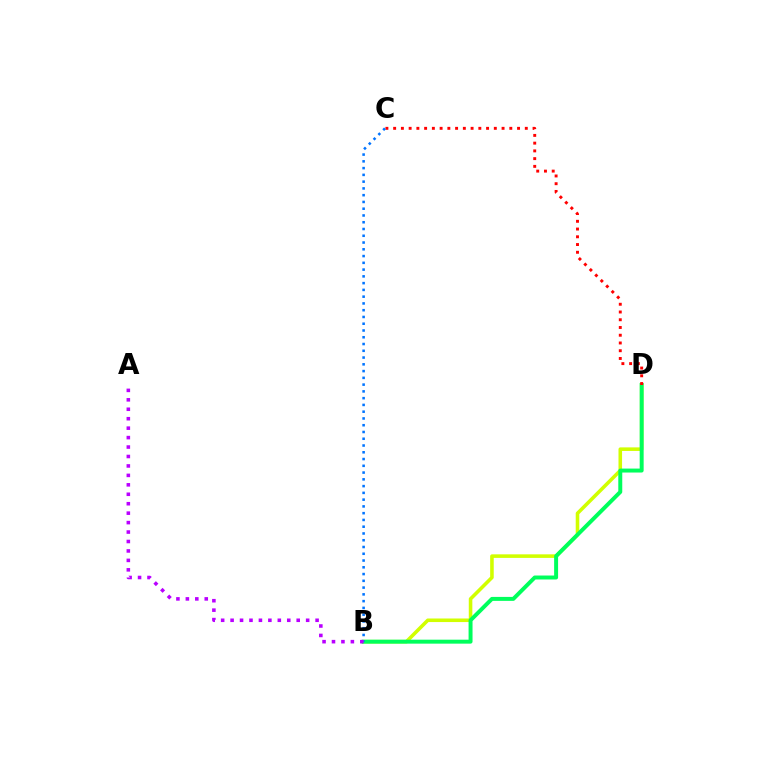{('B', 'D'): [{'color': '#d1ff00', 'line_style': 'solid', 'thickness': 2.57}, {'color': '#00ff5c', 'line_style': 'solid', 'thickness': 2.85}], ('C', 'D'): [{'color': '#ff0000', 'line_style': 'dotted', 'thickness': 2.1}], ('B', 'C'): [{'color': '#0074ff', 'line_style': 'dotted', 'thickness': 1.84}], ('A', 'B'): [{'color': '#b900ff', 'line_style': 'dotted', 'thickness': 2.57}]}